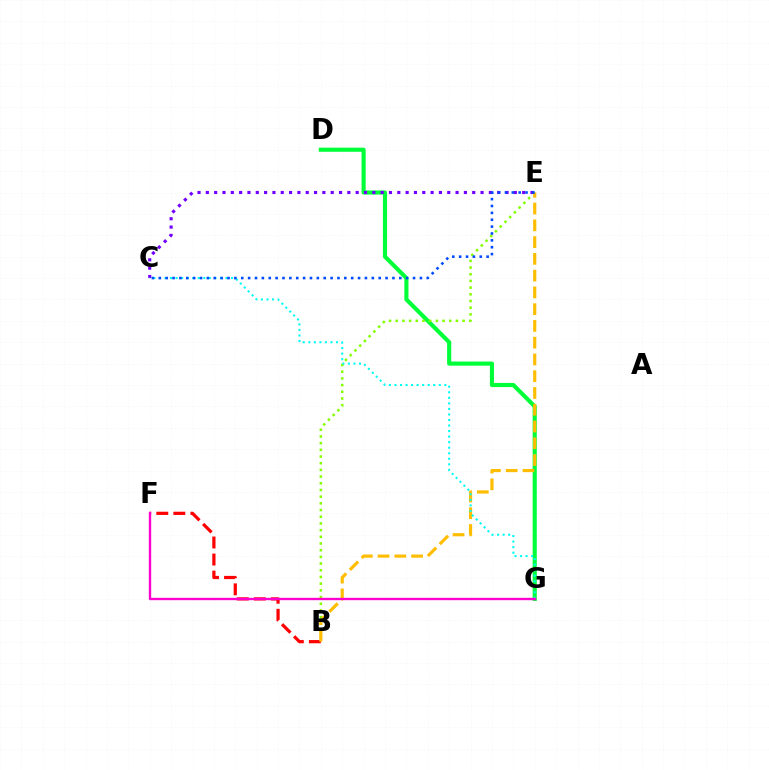{('D', 'G'): [{'color': '#00ff39', 'line_style': 'solid', 'thickness': 2.97}], ('B', 'F'): [{'color': '#ff0000', 'line_style': 'dashed', 'thickness': 2.32}], ('B', 'E'): [{'color': '#84ff00', 'line_style': 'dotted', 'thickness': 1.82}, {'color': '#ffbd00', 'line_style': 'dashed', 'thickness': 2.28}], ('C', 'E'): [{'color': '#7200ff', 'line_style': 'dotted', 'thickness': 2.26}, {'color': '#004bff', 'line_style': 'dotted', 'thickness': 1.87}], ('C', 'G'): [{'color': '#00fff6', 'line_style': 'dotted', 'thickness': 1.51}], ('F', 'G'): [{'color': '#ff00cf', 'line_style': 'solid', 'thickness': 1.7}]}